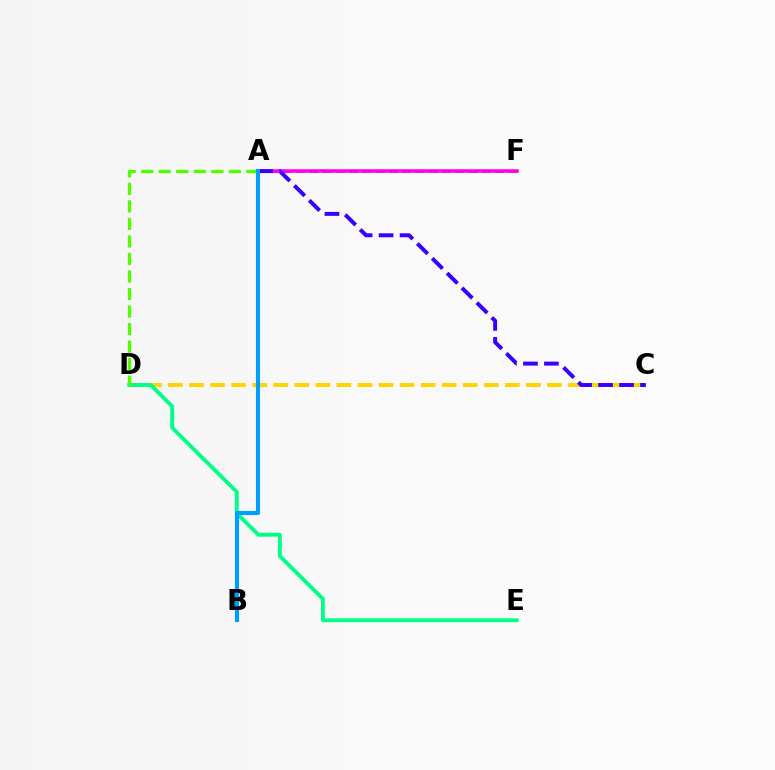{('A', 'F'): [{'color': '#ff0000', 'line_style': 'dashed', 'thickness': 1.8}, {'color': '#ff00ed', 'line_style': 'solid', 'thickness': 2.55}], ('C', 'D'): [{'color': '#ffd500', 'line_style': 'dashed', 'thickness': 2.86}], ('D', 'E'): [{'color': '#00ff86', 'line_style': 'solid', 'thickness': 2.77}], ('A', 'C'): [{'color': '#3700ff', 'line_style': 'dashed', 'thickness': 2.85}], ('A', 'D'): [{'color': '#4fff00', 'line_style': 'dashed', 'thickness': 2.38}], ('A', 'B'): [{'color': '#009eff', 'line_style': 'solid', 'thickness': 2.96}]}